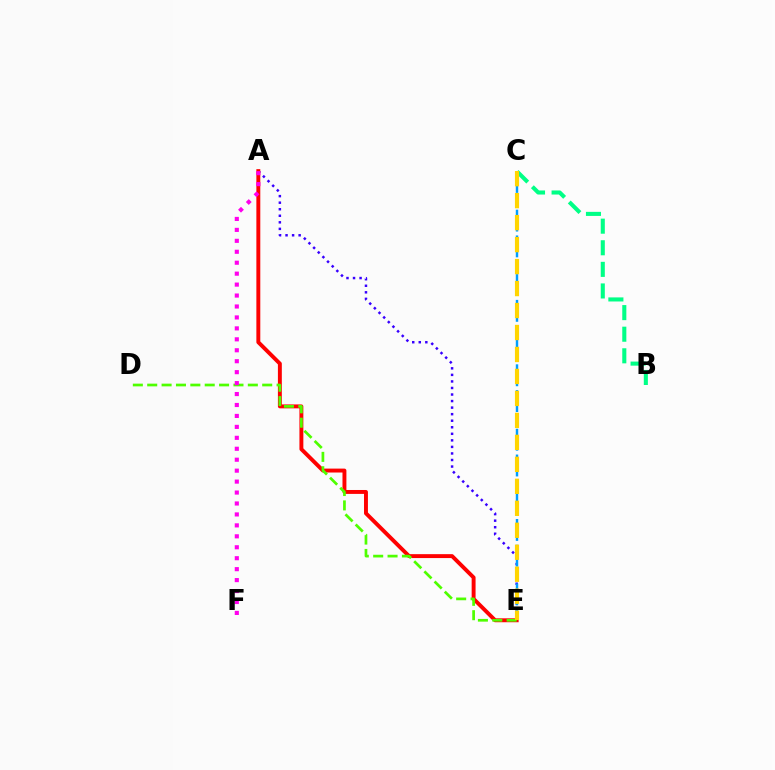{('A', 'E'): [{'color': '#3700ff', 'line_style': 'dotted', 'thickness': 1.78}, {'color': '#ff0000', 'line_style': 'solid', 'thickness': 2.82}], ('B', 'C'): [{'color': '#00ff86', 'line_style': 'dashed', 'thickness': 2.93}], ('C', 'E'): [{'color': '#009eff', 'line_style': 'dashed', 'thickness': 1.75}, {'color': '#ffd500', 'line_style': 'dashed', 'thickness': 2.99}], ('D', 'E'): [{'color': '#4fff00', 'line_style': 'dashed', 'thickness': 1.95}], ('A', 'F'): [{'color': '#ff00ed', 'line_style': 'dotted', 'thickness': 2.97}]}